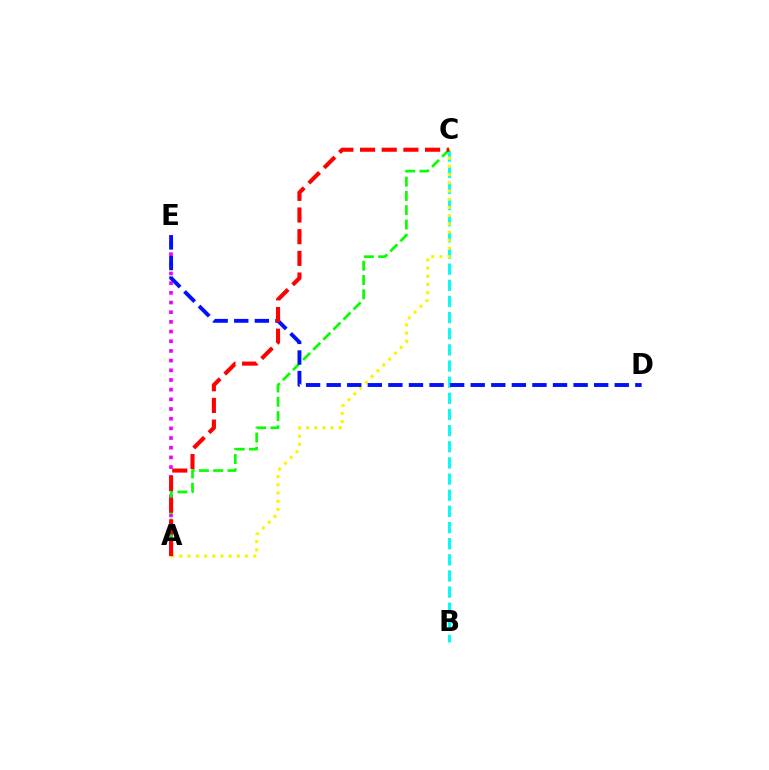{('B', 'C'): [{'color': '#00fff6', 'line_style': 'dashed', 'thickness': 2.19}], ('A', 'E'): [{'color': '#ee00ff', 'line_style': 'dotted', 'thickness': 2.63}], ('A', 'C'): [{'color': '#fcf500', 'line_style': 'dotted', 'thickness': 2.23}, {'color': '#08ff00', 'line_style': 'dashed', 'thickness': 1.94}, {'color': '#ff0000', 'line_style': 'dashed', 'thickness': 2.94}], ('D', 'E'): [{'color': '#0010ff', 'line_style': 'dashed', 'thickness': 2.8}]}